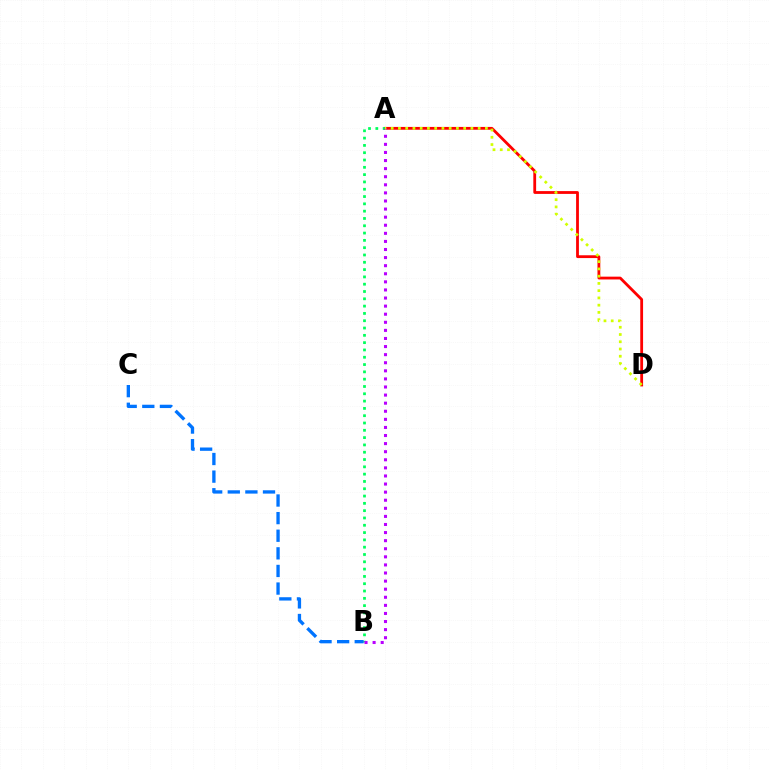{('A', 'D'): [{'color': '#ff0000', 'line_style': 'solid', 'thickness': 2.02}, {'color': '#d1ff00', 'line_style': 'dotted', 'thickness': 1.97}], ('A', 'B'): [{'color': '#00ff5c', 'line_style': 'dotted', 'thickness': 1.98}, {'color': '#b900ff', 'line_style': 'dotted', 'thickness': 2.2}], ('B', 'C'): [{'color': '#0074ff', 'line_style': 'dashed', 'thickness': 2.39}]}